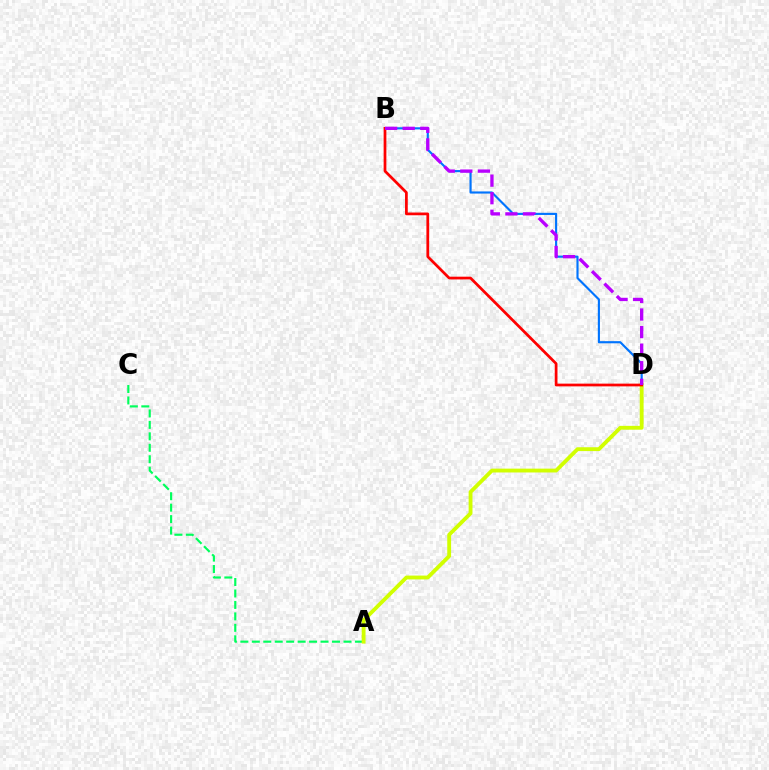{('A', 'C'): [{'color': '#00ff5c', 'line_style': 'dashed', 'thickness': 1.56}], ('B', 'D'): [{'color': '#0074ff', 'line_style': 'solid', 'thickness': 1.54}, {'color': '#ff0000', 'line_style': 'solid', 'thickness': 1.97}, {'color': '#b900ff', 'line_style': 'dashed', 'thickness': 2.39}], ('A', 'D'): [{'color': '#d1ff00', 'line_style': 'solid', 'thickness': 2.77}]}